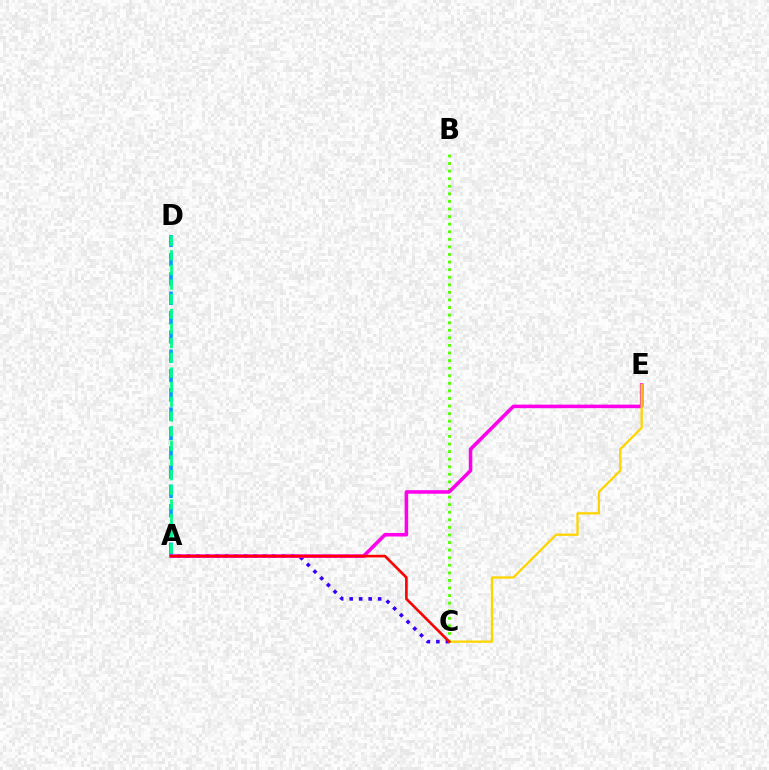{('B', 'C'): [{'color': '#4fff00', 'line_style': 'dotted', 'thickness': 2.06}], ('A', 'D'): [{'color': '#009eff', 'line_style': 'dashed', 'thickness': 2.62}, {'color': '#00ff86', 'line_style': 'dashed', 'thickness': 1.99}], ('A', 'C'): [{'color': '#3700ff', 'line_style': 'dotted', 'thickness': 2.58}, {'color': '#ff0000', 'line_style': 'solid', 'thickness': 1.9}], ('A', 'E'): [{'color': '#ff00ed', 'line_style': 'solid', 'thickness': 2.56}], ('C', 'E'): [{'color': '#ffd500', 'line_style': 'solid', 'thickness': 1.66}]}